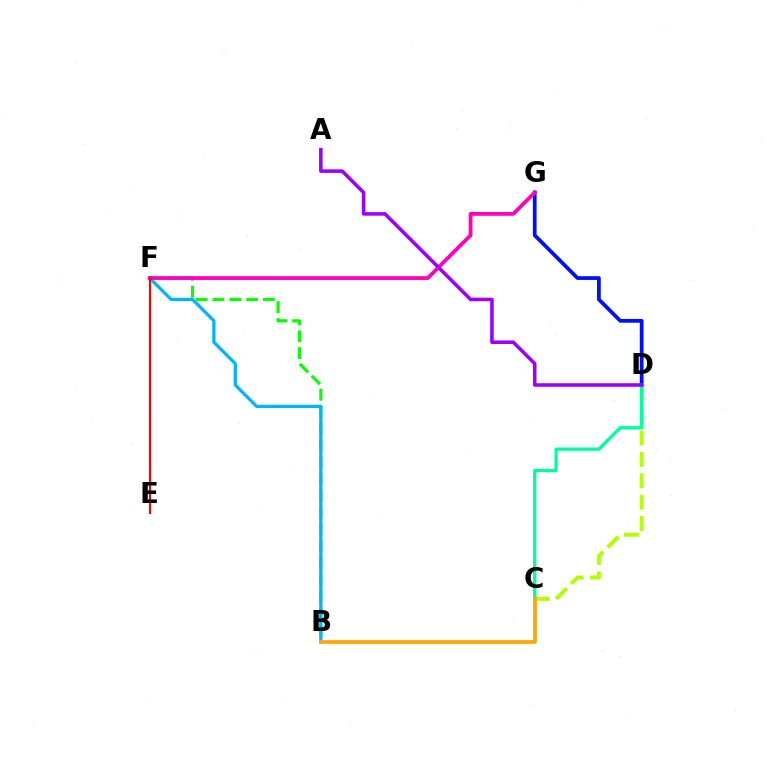{('B', 'F'): [{'color': '#08ff00', 'line_style': 'dashed', 'thickness': 2.29}, {'color': '#00b5ff', 'line_style': 'solid', 'thickness': 2.35}], ('C', 'D'): [{'color': '#b3ff00', 'line_style': 'dashed', 'thickness': 2.91}, {'color': '#00ff9d', 'line_style': 'solid', 'thickness': 2.4}], ('D', 'G'): [{'color': '#0010ff', 'line_style': 'solid', 'thickness': 2.71}], ('F', 'G'): [{'color': '#ff00bd', 'line_style': 'solid', 'thickness': 2.73}], ('A', 'D'): [{'color': '#9b00ff', 'line_style': 'solid', 'thickness': 2.56}], ('B', 'C'): [{'color': '#ffa500', 'line_style': 'solid', 'thickness': 2.65}], ('E', 'F'): [{'color': '#ff0000', 'line_style': 'solid', 'thickness': 1.54}]}